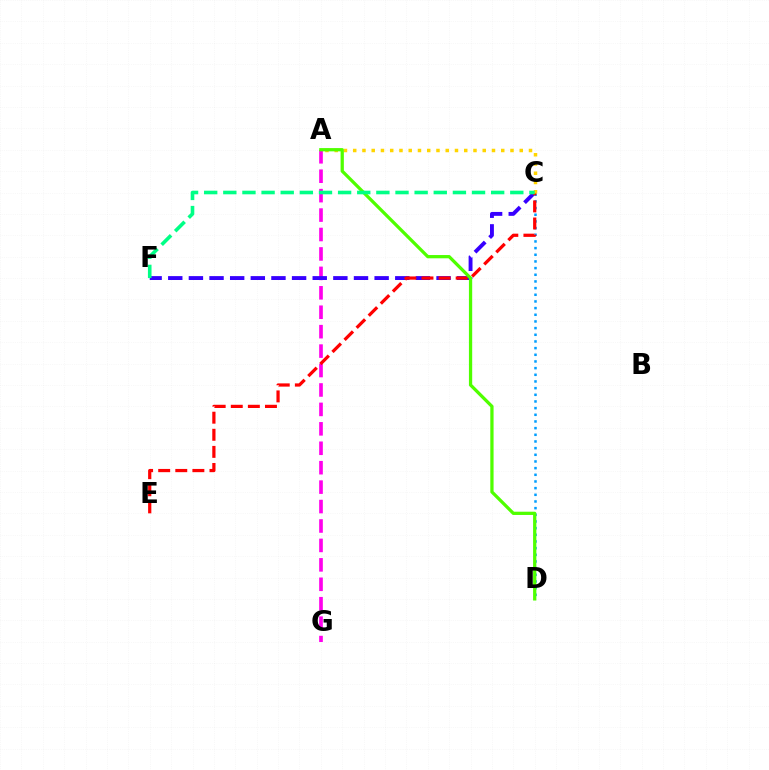{('A', 'G'): [{'color': '#ff00ed', 'line_style': 'dashed', 'thickness': 2.64}], ('C', 'F'): [{'color': '#3700ff', 'line_style': 'dashed', 'thickness': 2.8}, {'color': '#00ff86', 'line_style': 'dashed', 'thickness': 2.6}], ('C', 'D'): [{'color': '#009eff', 'line_style': 'dotted', 'thickness': 1.81}], ('C', 'E'): [{'color': '#ff0000', 'line_style': 'dashed', 'thickness': 2.32}], ('A', 'C'): [{'color': '#ffd500', 'line_style': 'dotted', 'thickness': 2.51}], ('A', 'D'): [{'color': '#4fff00', 'line_style': 'solid', 'thickness': 2.35}]}